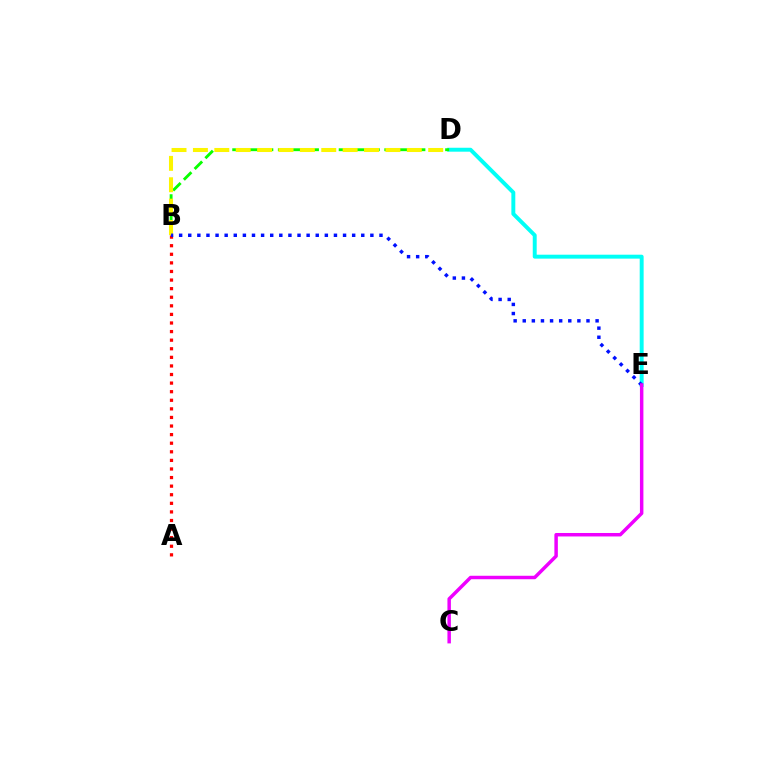{('D', 'E'): [{'color': '#00fff6', 'line_style': 'solid', 'thickness': 2.83}], ('B', 'D'): [{'color': '#08ff00', 'line_style': 'dashed', 'thickness': 2.07}, {'color': '#fcf500', 'line_style': 'dashed', 'thickness': 2.91}], ('A', 'B'): [{'color': '#ff0000', 'line_style': 'dotted', 'thickness': 2.33}], ('B', 'E'): [{'color': '#0010ff', 'line_style': 'dotted', 'thickness': 2.47}], ('C', 'E'): [{'color': '#ee00ff', 'line_style': 'solid', 'thickness': 2.5}]}